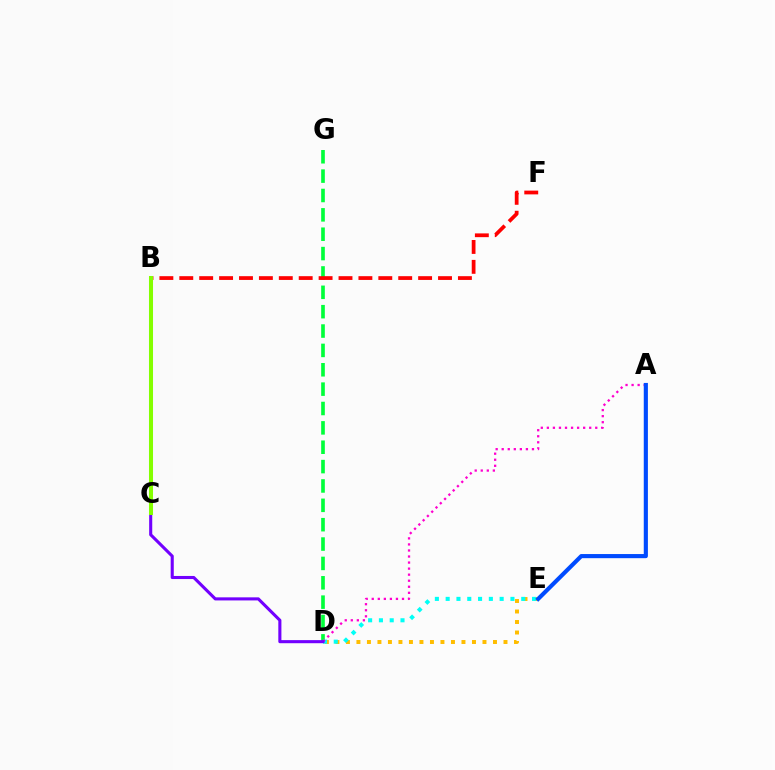{('D', 'G'): [{'color': '#00ff39', 'line_style': 'dashed', 'thickness': 2.63}], ('D', 'E'): [{'color': '#ffbd00', 'line_style': 'dotted', 'thickness': 2.85}, {'color': '#00fff6', 'line_style': 'dotted', 'thickness': 2.93}], ('B', 'F'): [{'color': '#ff0000', 'line_style': 'dashed', 'thickness': 2.7}], ('A', 'D'): [{'color': '#ff00cf', 'line_style': 'dotted', 'thickness': 1.64}], ('C', 'D'): [{'color': '#7200ff', 'line_style': 'solid', 'thickness': 2.22}], ('B', 'C'): [{'color': '#84ff00', 'line_style': 'solid', 'thickness': 2.91}], ('A', 'E'): [{'color': '#004bff', 'line_style': 'solid', 'thickness': 2.97}]}